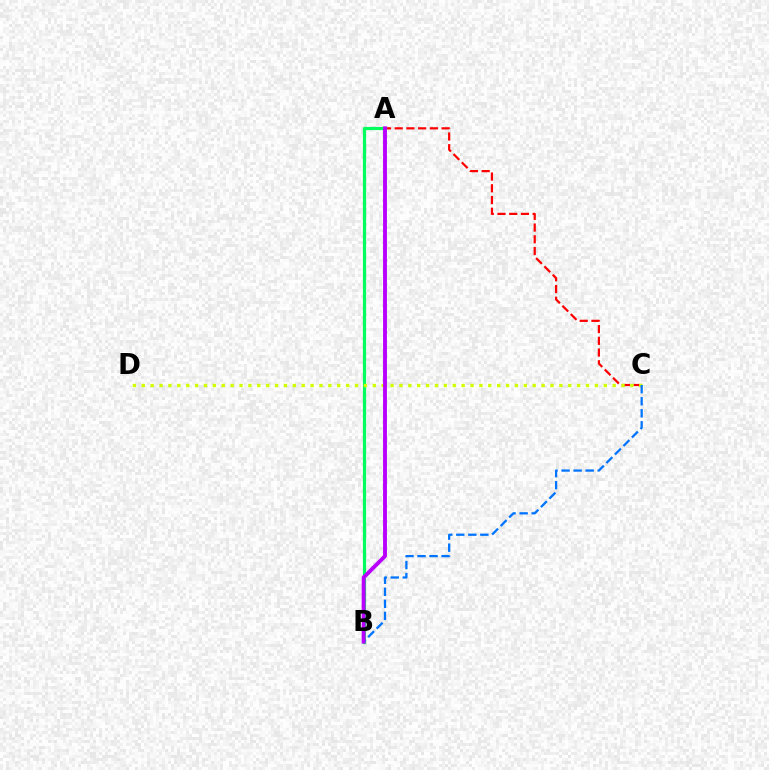{('A', 'C'): [{'color': '#ff0000', 'line_style': 'dashed', 'thickness': 1.59}], ('A', 'B'): [{'color': '#00ff5c', 'line_style': 'solid', 'thickness': 2.3}, {'color': '#b900ff', 'line_style': 'solid', 'thickness': 2.8}], ('C', 'D'): [{'color': '#d1ff00', 'line_style': 'dotted', 'thickness': 2.41}], ('B', 'C'): [{'color': '#0074ff', 'line_style': 'dashed', 'thickness': 1.63}]}